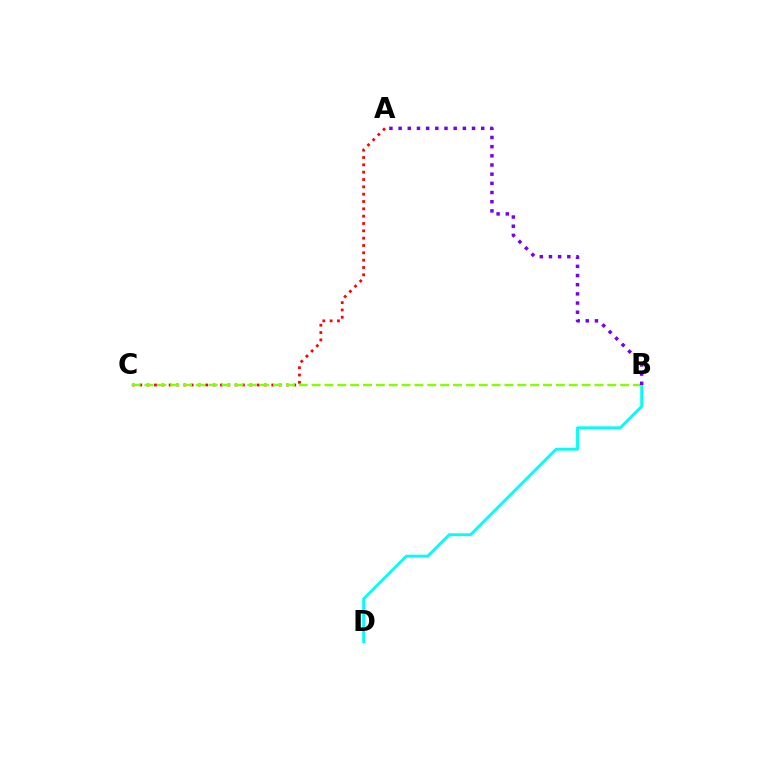{('B', 'D'): [{'color': '#00fff6', 'line_style': 'solid', 'thickness': 2.07}], ('A', 'C'): [{'color': '#ff0000', 'line_style': 'dotted', 'thickness': 1.99}], ('B', 'C'): [{'color': '#84ff00', 'line_style': 'dashed', 'thickness': 1.75}], ('A', 'B'): [{'color': '#7200ff', 'line_style': 'dotted', 'thickness': 2.49}]}